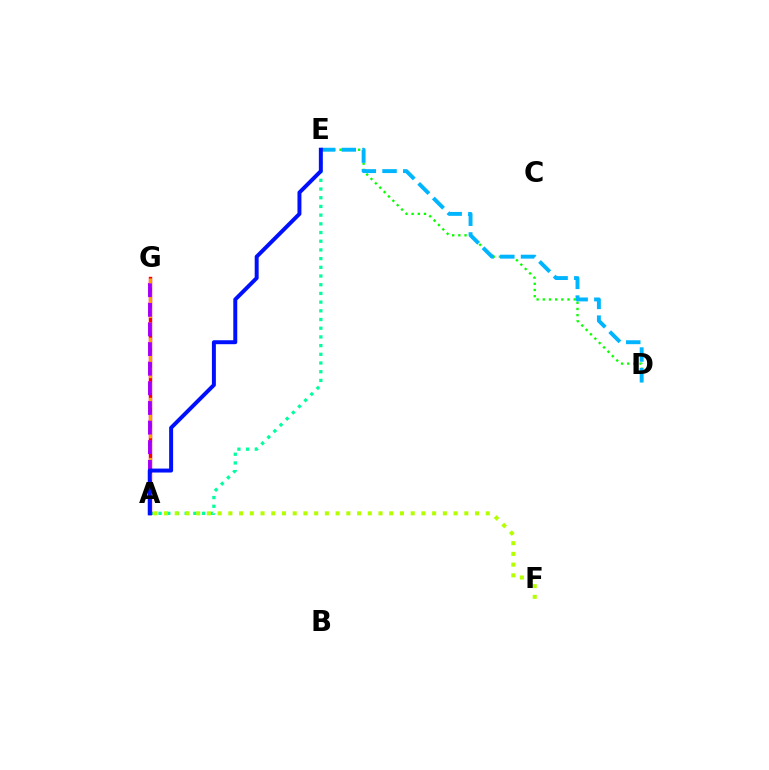{('D', 'E'): [{'color': '#08ff00', 'line_style': 'dotted', 'thickness': 1.68}, {'color': '#00b5ff', 'line_style': 'dashed', 'thickness': 2.81}], ('A', 'E'): [{'color': '#00ff9d', 'line_style': 'dotted', 'thickness': 2.36}, {'color': '#0010ff', 'line_style': 'solid', 'thickness': 2.85}], ('A', 'G'): [{'color': '#ff0000', 'line_style': 'solid', 'thickness': 2.46}, {'color': '#ff00bd', 'line_style': 'dashed', 'thickness': 2.67}, {'color': '#ffa500', 'line_style': 'dashed', 'thickness': 2.04}, {'color': '#9b00ff', 'line_style': 'dashed', 'thickness': 2.67}], ('A', 'F'): [{'color': '#b3ff00', 'line_style': 'dotted', 'thickness': 2.91}]}